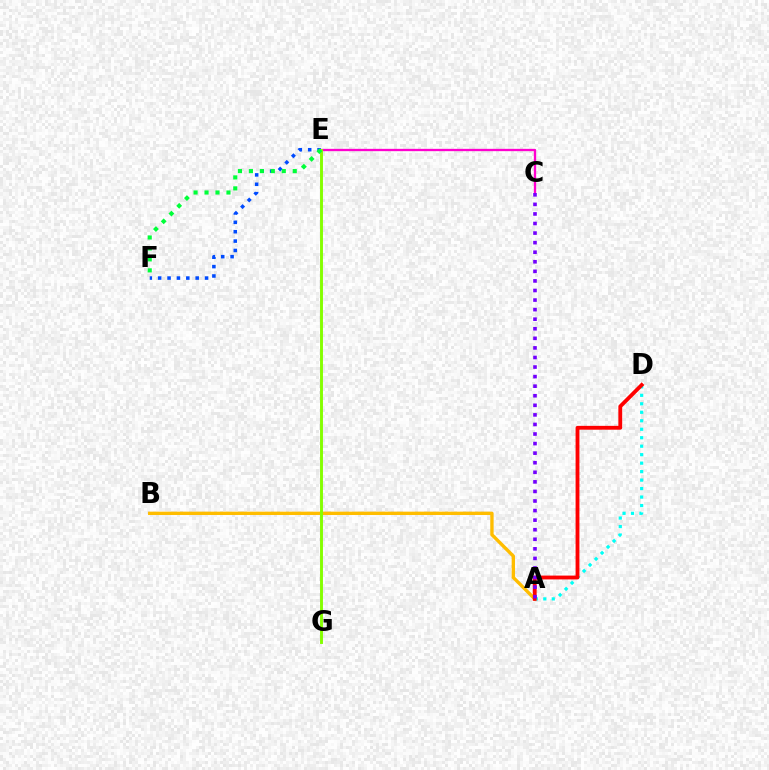{('A', 'B'): [{'color': '#ffbd00', 'line_style': 'solid', 'thickness': 2.41}], ('C', 'E'): [{'color': '#ff00cf', 'line_style': 'solid', 'thickness': 1.67}], ('E', 'F'): [{'color': '#004bff', 'line_style': 'dotted', 'thickness': 2.55}, {'color': '#00ff39', 'line_style': 'dotted', 'thickness': 2.98}], ('E', 'G'): [{'color': '#84ff00', 'line_style': 'solid', 'thickness': 2.1}], ('A', 'D'): [{'color': '#00fff6', 'line_style': 'dotted', 'thickness': 2.3}, {'color': '#ff0000', 'line_style': 'solid', 'thickness': 2.76}], ('A', 'C'): [{'color': '#7200ff', 'line_style': 'dotted', 'thickness': 2.6}]}